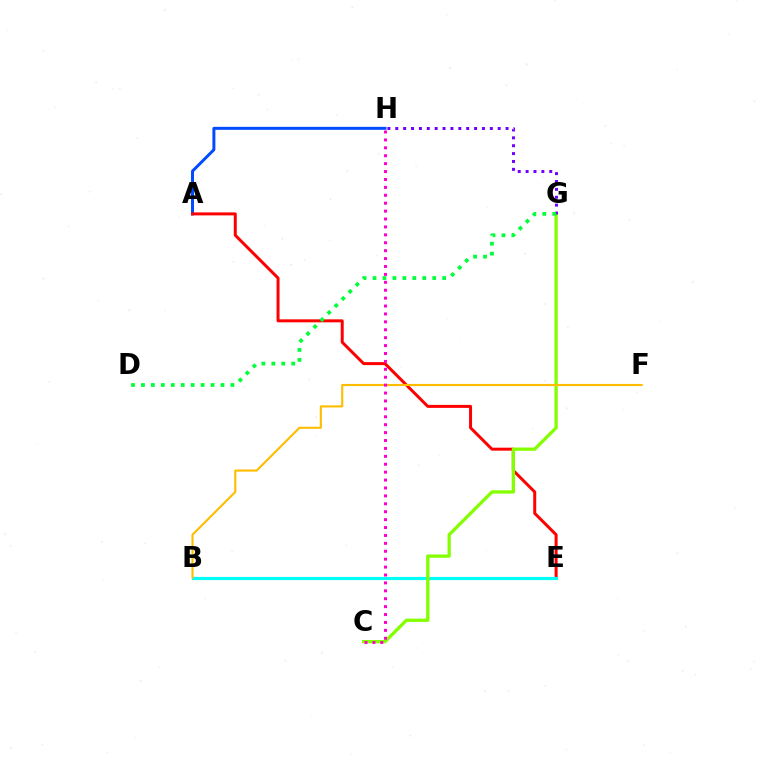{('A', 'H'): [{'color': '#004bff', 'line_style': 'solid', 'thickness': 2.14}], ('A', 'E'): [{'color': '#ff0000', 'line_style': 'solid', 'thickness': 2.15}], ('B', 'E'): [{'color': '#00fff6', 'line_style': 'solid', 'thickness': 2.27}], ('C', 'G'): [{'color': '#84ff00', 'line_style': 'solid', 'thickness': 2.37}], ('G', 'H'): [{'color': '#7200ff', 'line_style': 'dotted', 'thickness': 2.14}], ('D', 'G'): [{'color': '#00ff39', 'line_style': 'dotted', 'thickness': 2.7}], ('B', 'F'): [{'color': '#ffbd00', 'line_style': 'solid', 'thickness': 1.52}], ('C', 'H'): [{'color': '#ff00cf', 'line_style': 'dotted', 'thickness': 2.15}]}